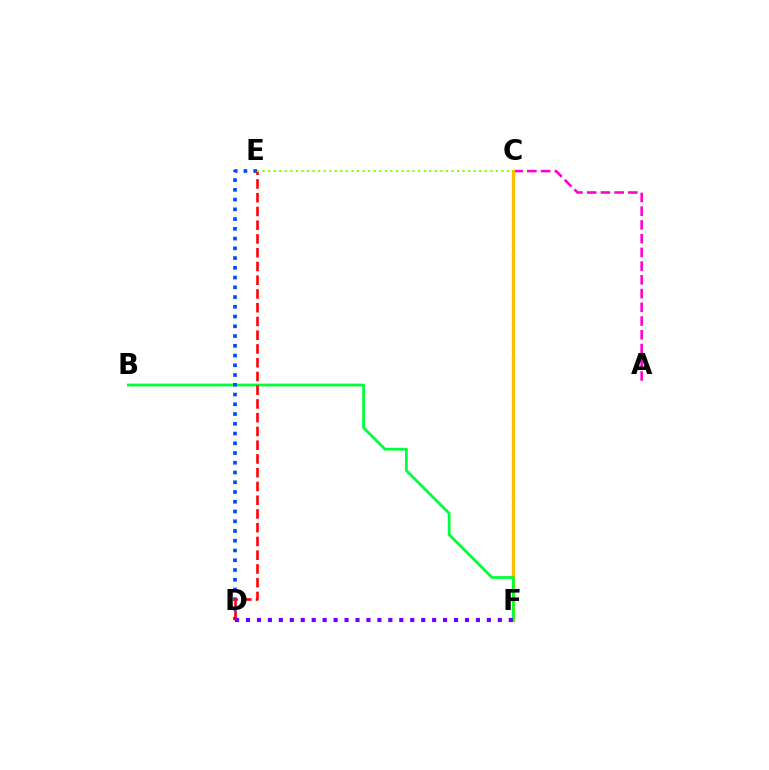{('A', 'C'): [{'color': '#ff00cf', 'line_style': 'dashed', 'thickness': 1.87}], ('C', 'F'): [{'color': '#00fff6', 'line_style': 'dotted', 'thickness': 2.36}, {'color': '#ffbd00', 'line_style': 'solid', 'thickness': 2.32}], ('B', 'F'): [{'color': '#00ff39', 'line_style': 'solid', 'thickness': 1.99}], ('D', 'E'): [{'color': '#004bff', 'line_style': 'dotted', 'thickness': 2.65}, {'color': '#ff0000', 'line_style': 'dashed', 'thickness': 1.87}], ('D', 'F'): [{'color': '#7200ff', 'line_style': 'dotted', 'thickness': 2.97}], ('C', 'E'): [{'color': '#84ff00', 'line_style': 'dotted', 'thickness': 1.51}]}